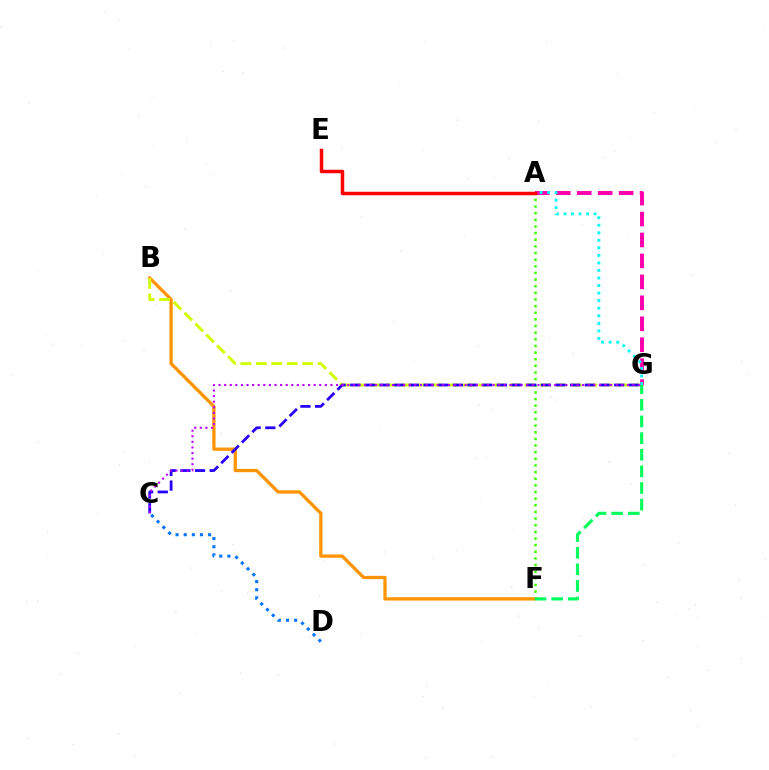{('A', 'F'): [{'color': '#3dff00', 'line_style': 'dotted', 'thickness': 1.8}], ('B', 'F'): [{'color': '#ff9400', 'line_style': 'solid', 'thickness': 2.36}], ('B', 'G'): [{'color': '#d1ff00', 'line_style': 'dashed', 'thickness': 2.09}], ('A', 'G'): [{'color': '#ff00ac', 'line_style': 'dashed', 'thickness': 2.85}, {'color': '#00fff6', 'line_style': 'dotted', 'thickness': 2.05}], ('C', 'G'): [{'color': '#2500ff', 'line_style': 'dashed', 'thickness': 1.99}, {'color': '#b900ff', 'line_style': 'dotted', 'thickness': 1.52}], ('C', 'D'): [{'color': '#0074ff', 'line_style': 'dotted', 'thickness': 2.21}], ('F', 'G'): [{'color': '#00ff5c', 'line_style': 'dashed', 'thickness': 2.26}], ('A', 'E'): [{'color': '#ff0000', 'line_style': 'solid', 'thickness': 2.5}]}